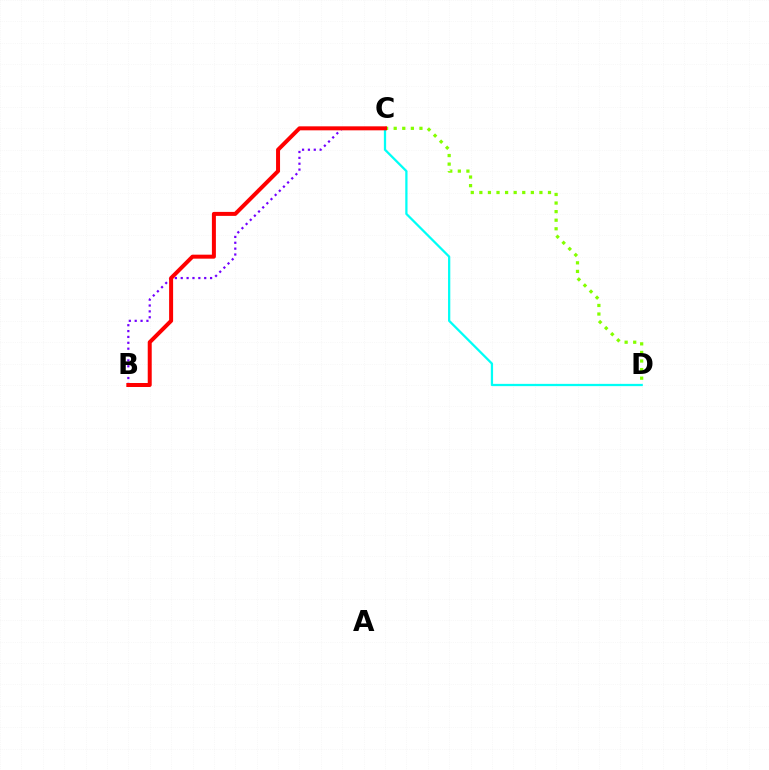{('B', 'C'): [{'color': '#7200ff', 'line_style': 'dotted', 'thickness': 1.59}, {'color': '#ff0000', 'line_style': 'solid', 'thickness': 2.87}], ('C', 'D'): [{'color': '#00fff6', 'line_style': 'solid', 'thickness': 1.63}, {'color': '#84ff00', 'line_style': 'dotted', 'thickness': 2.33}]}